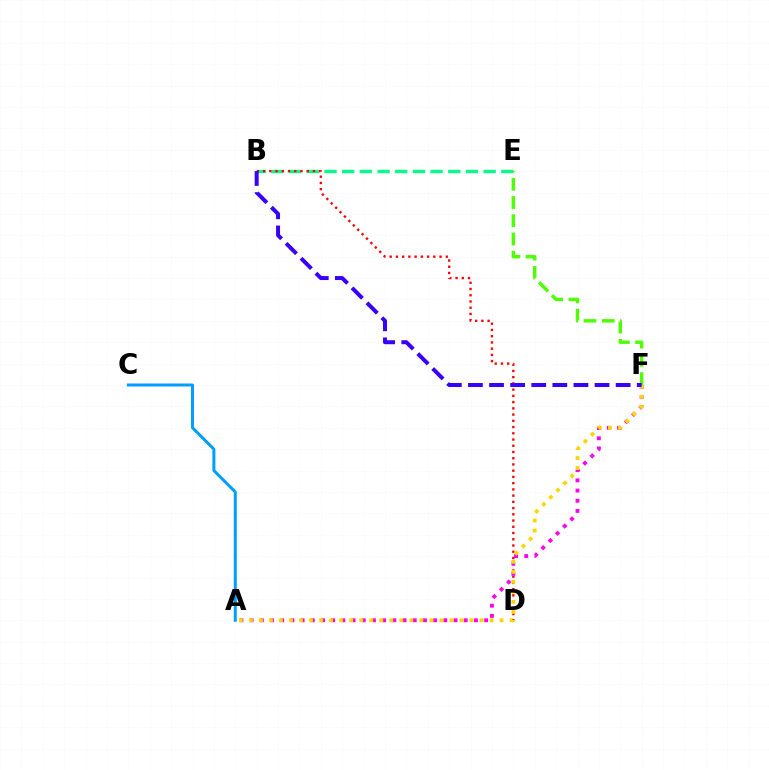{('B', 'E'): [{'color': '#00ff86', 'line_style': 'dashed', 'thickness': 2.4}], ('A', 'C'): [{'color': '#009eff', 'line_style': 'solid', 'thickness': 2.16}], ('E', 'F'): [{'color': '#4fff00', 'line_style': 'dashed', 'thickness': 2.48}], ('B', 'D'): [{'color': '#ff0000', 'line_style': 'dotted', 'thickness': 1.69}], ('A', 'F'): [{'color': '#ff00ed', 'line_style': 'dotted', 'thickness': 2.77}, {'color': '#ffd500', 'line_style': 'dotted', 'thickness': 2.72}], ('B', 'F'): [{'color': '#3700ff', 'line_style': 'dashed', 'thickness': 2.87}]}